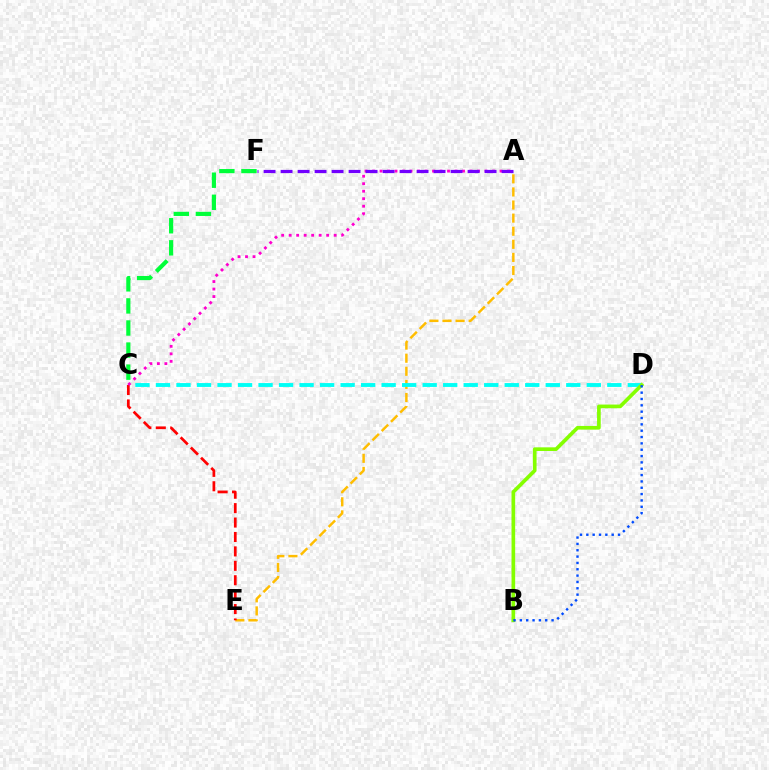{('C', 'F'): [{'color': '#00ff39', 'line_style': 'dashed', 'thickness': 3.0}], ('A', 'E'): [{'color': '#ffbd00', 'line_style': 'dashed', 'thickness': 1.78}], ('C', 'D'): [{'color': '#00fff6', 'line_style': 'dashed', 'thickness': 2.79}], ('B', 'D'): [{'color': '#84ff00', 'line_style': 'solid', 'thickness': 2.64}, {'color': '#004bff', 'line_style': 'dotted', 'thickness': 1.72}], ('C', 'E'): [{'color': '#ff0000', 'line_style': 'dashed', 'thickness': 1.96}], ('A', 'C'): [{'color': '#ff00cf', 'line_style': 'dotted', 'thickness': 2.04}], ('A', 'F'): [{'color': '#7200ff', 'line_style': 'dashed', 'thickness': 2.31}]}